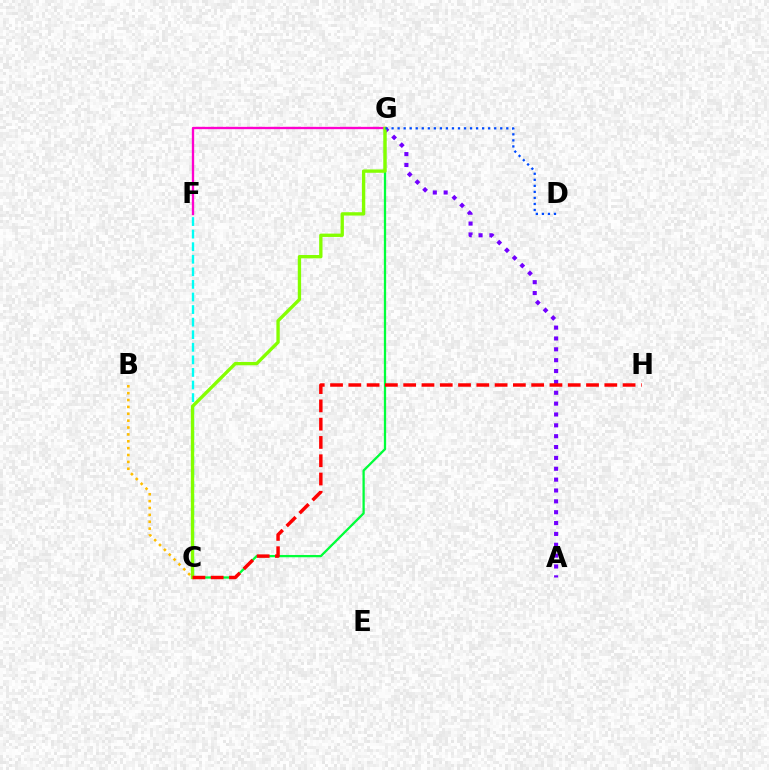{('F', 'G'): [{'color': '#ff00cf', 'line_style': 'solid', 'thickness': 1.68}], ('C', 'G'): [{'color': '#00ff39', 'line_style': 'solid', 'thickness': 1.64}, {'color': '#84ff00', 'line_style': 'solid', 'thickness': 2.4}], ('A', 'G'): [{'color': '#7200ff', 'line_style': 'dotted', 'thickness': 2.95}], ('B', 'C'): [{'color': '#ffbd00', 'line_style': 'dotted', 'thickness': 1.87}], ('C', 'F'): [{'color': '#00fff6', 'line_style': 'dashed', 'thickness': 1.71}], ('C', 'H'): [{'color': '#ff0000', 'line_style': 'dashed', 'thickness': 2.48}], ('D', 'G'): [{'color': '#004bff', 'line_style': 'dotted', 'thickness': 1.64}]}